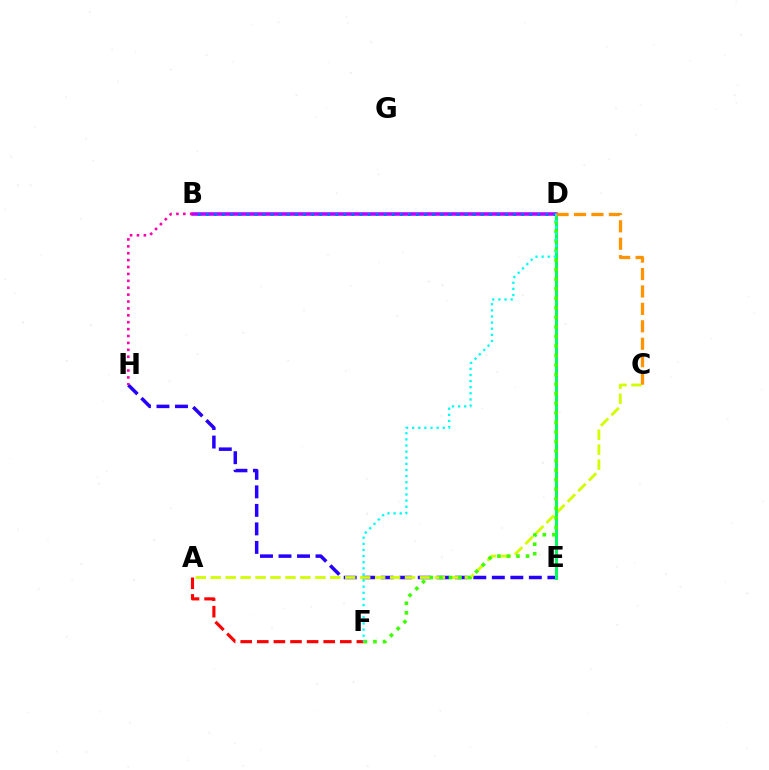{('B', 'D'): [{'color': '#b900ff', 'line_style': 'solid', 'thickness': 2.56}, {'color': '#0074ff', 'line_style': 'dotted', 'thickness': 2.2}], ('E', 'H'): [{'color': '#2500ff', 'line_style': 'dashed', 'thickness': 2.52}], ('A', 'C'): [{'color': '#d1ff00', 'line_style': 'dashed', 'thickness': 2.03}], ('A', 'F'): [{'color': '#ff0000', 'line_style': 'dashed', 'thickness': 2.25}], ('D', 'E'): [{'color': '#00ff5c', 'line_style': 'solid', 'thickness': 2.15}], ('D', 'F'): [{'color': '#3dff00', 'line_style': 'dotted', 'thickness': 2.59}, {'color': '#00fff6', 'line_style': 'dotted', 'thickness': 1.66}], ('C', 'D'): [{'color': '#ff9400', 'line_style': 'dashed', 'thickness': 2.37}], ('B', 'H'): [{'color': '#ff00ac', 'line_style': 'dotted', 'thickness': 1.87}]}